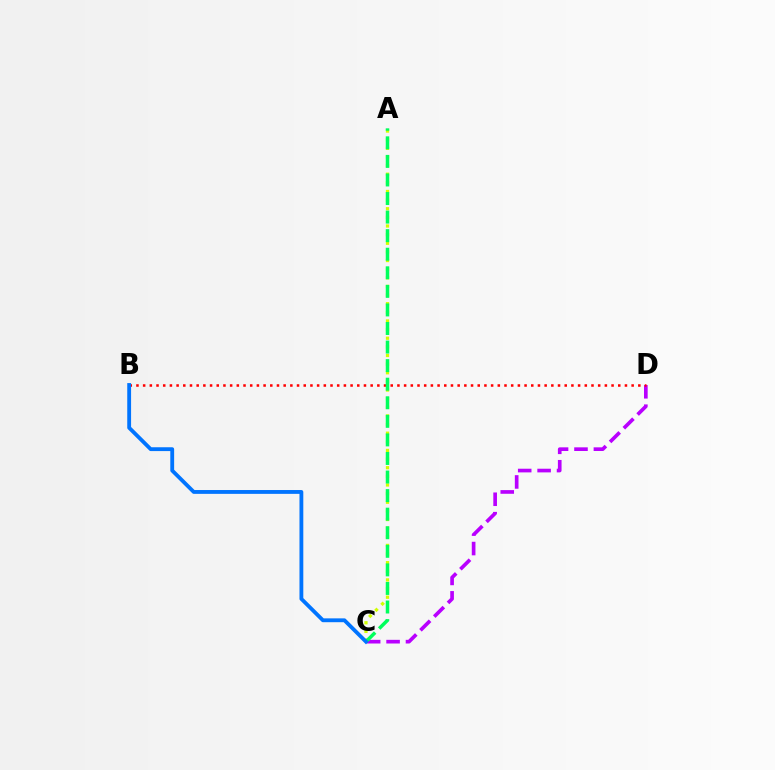{('A', 'C'): [{'color': '#d1ff00', 'line_style': 'dotted', 'thickness': 2.35}, {'color': '#00ff5c', 'line_style': 'dashed', 'thickness': 2.52}], ('C', 'D'): [{'color': '#b900ff', 'line_style': 'dashed', 'thickness': 2.64}], ('B', 'D'): [{'color': '#ff0000', 'line_style': 'dotted', 'thickness': 1.82}], ('B', 'C'): [{'color': '#0074ff', 'line_style': 'solid', 'thickness': 2.76}]}